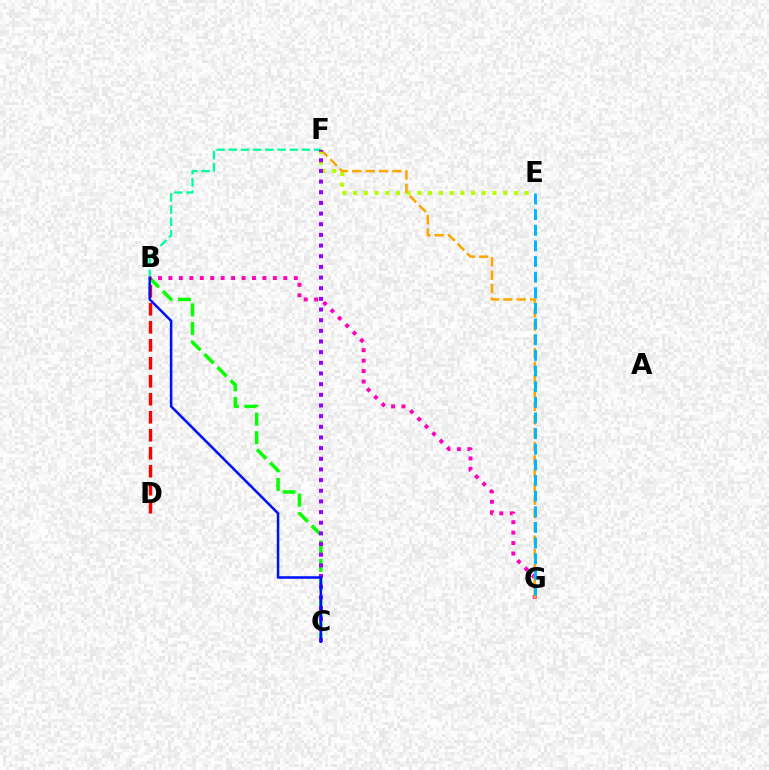{('B', 'C'): [{'color': '#08ff00', 'line_style': 'dashed', 'thickness': 2.52}, {'color': '#0010ff', 'line_style': 'solid', 'thickness': 1.82}], ('E', 'F'): [{'color': '#b3ff00', 'line_style': 'dotted', 'thickness': 2.91}], ('B', 'F'): [{'color': '#00ff9d', 'line_style': 'dashed', 'thickness': 1.65}], ('B', 'G'): [{'color': '#ff00bd', 'line_style': 'dotted', 'thickness': 2.84}], ('B', 'D'): [{'color': '#ff0000', 'line_style': 'dashed', 'thickness': 2.44}], ('F', 'G'): [{'color': '#ffa500', 'line_style': 'dashed', 'thickness': 1.82}], ('C', 'F'): [{'color': '#9b00ff', 'line_style': 'dotted', 'thickness': 2.9}], ('E', 'G'): [{'color': '#00b5ff', 'line_style': 'dashed', 'thickness': 2.12}]}